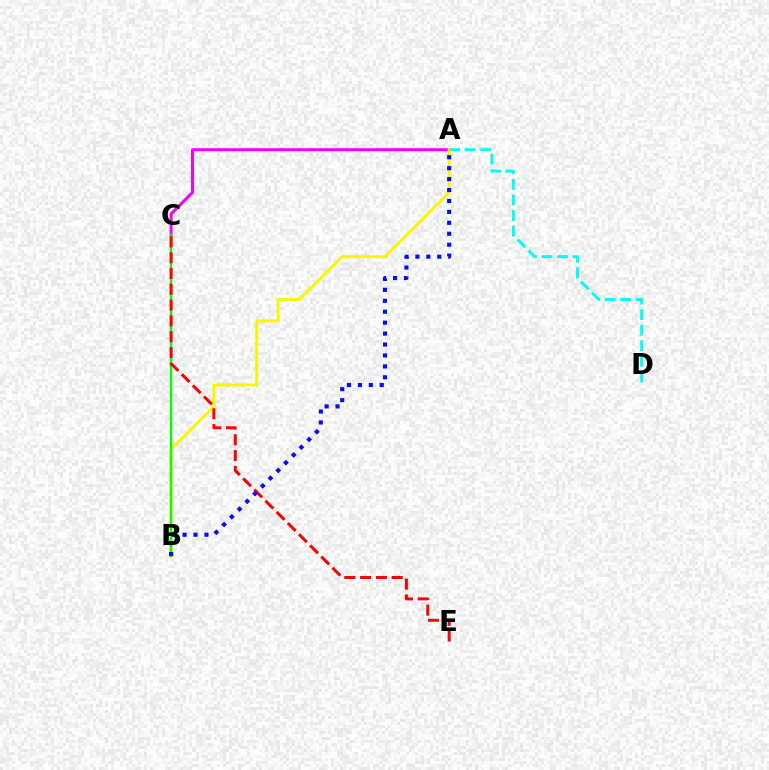{('A', 'D'): [{'color': '#00fff6', 'line_style': 'dashed', 'thickness': 2.11}], ('A', 'C'): [{'color': '#ee00ff', 'line_style': 'solid', 'thickness': 2.15}], ('A', 'B'): [{'color': '#fcf500', 'line_style': 'solid', 'thickness': 2.11}, {'color': '#0010ff', 'line_style': 'dotted', 'thickness': 2.97}], ('B', 'C'): [{'color': '#08ff00', 'line_style': 'solid', 'thickness': 1.73}], ('C', 'E'): [{'color': '#ff0000', 'line_style': 'dashed', 'thickness': 2.15}]}